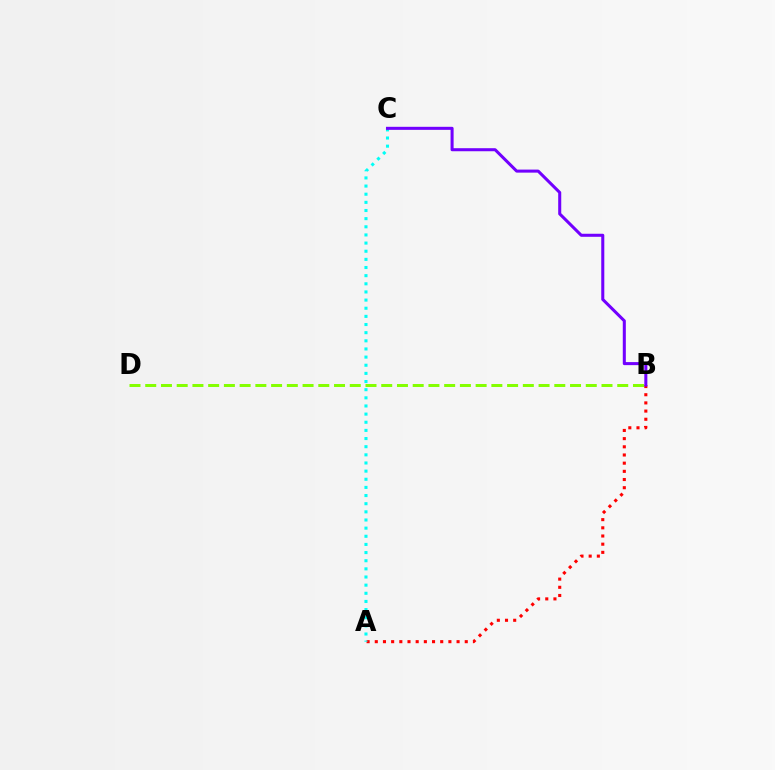{('A', 'B'): [{'color': '#ff0000', 'line_style': 'dotted', 'thickness': 2.22}], ('A', 'C'): [{'color': '#00fff6', 'line_style': 'dotted', 'thickness': 2.21}], ('B', 'D'): [{'color': '#84ff00', 'line_style': 'dashed', 'thickness': 2.14}], ('B', 'C'): [{'color': '#7200ff', 'line_style': 'solid', 'thickness': 2.19}]}